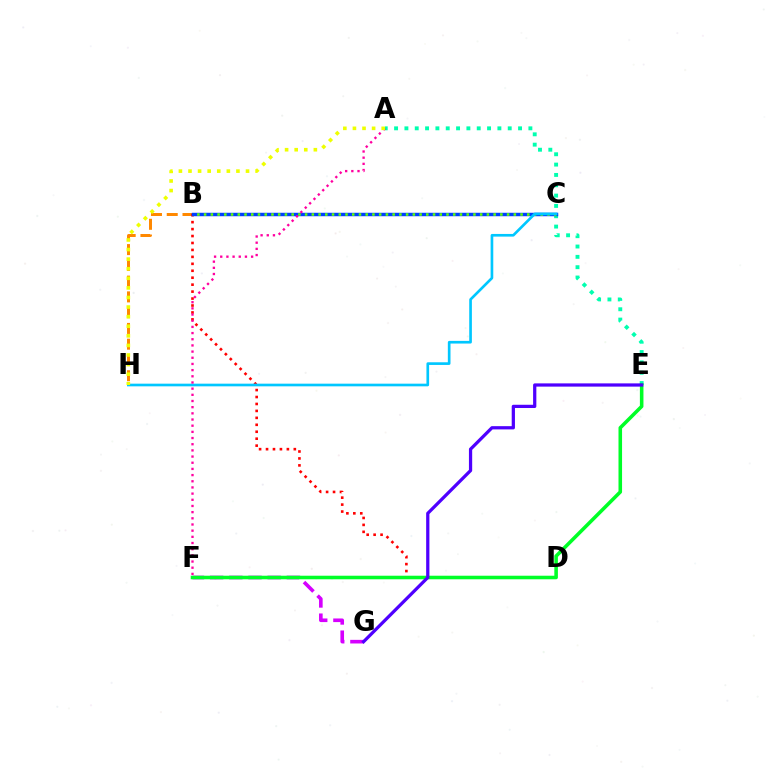{('B', 'H'): [{'color': '#ff8800', 'line_style': 'dashed', 'thickness': 2.14}], ('A', 'E'): [{'color': '#00ffaf', 'line_style': 'dotted', 'thickness': 2.81}], ('B', 'D'): [{'color': '#ff0000', 'line_style': 'dotted', 'thickness': 1.89}], ('F', 'G'): [{'color': '#d600ff', 'line_style': 'dashed', 'thickness': 2.61}], ('B', 'C'): [{'color': '#003fff', 'line_style': 'solid', 'thickness': 2.49}, {'color': '#66ff00', 'line_style': 'dotted', 'thickness': 1.83}], ('E', 'F'): [{'color': '#00ff27', 'line_style': 'solid', 'thickness': 2.57}], ('E', 'G'): [{'color': '#4f00ff', 'line_style': 'solid', 'thickness': 2.34}], ('C', 'H'): [{'color': '#00c7ff', 'line_style': 'solid', 'thickness': 1.92}], ('A', 'F'): [{'color': '#ff00a0', 'line_style': 'dotted', 'thickness': 1.68}], ('A', 'H'): [{'color': '#eeff00', 'line_style': 'dotted', 'thickness': 2.6}]}